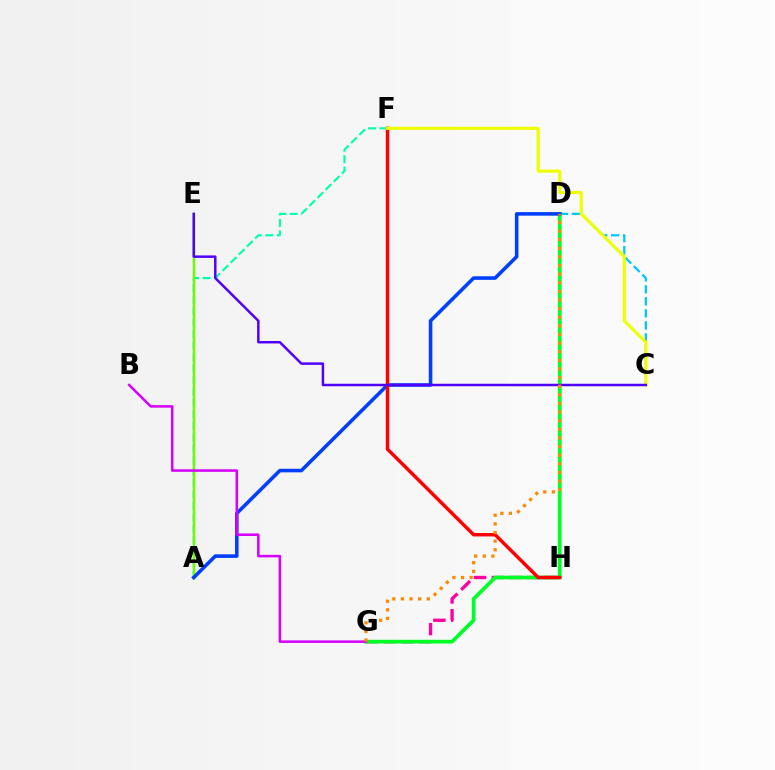{('G', 'H'): [{'color': '#ff00a0', 'line_style': 'dashed', 'thickness': 2.41}], ('A', 'F'): [{'color': '#00ffaf', 'line_style': 'dashed', 'thickness': 1.56}], ('C', 'D'): [{'color': '#00c7ff', 'line_style': 'dashed', 'thickness': 1.63}], ('D', 'G'): [{'color': '#00ff27', 'line_style': 'solid', 'thickness': 2.69}, {'color': '#ff8800', 'line_style': 'dotted', 'thickness': 2.34}], ('A', 'E'): [{'color': '#66ff00', 'line_style': 'solid', 'thickness': 1.8}], ('A', 'D'): [{'color': '#003fff', 'line_style': 'solid', 'thickness': 2.57}], ('B', 'G'): [{'color': '#d600ff', 'line_style': 'solid', 'thickness': 1.83}], ('F', 'H'): [{'color': '#ff0000', 'line_style': 'solid', 'thickness': 2.48}], ('C', 'F'): [{'color': '#eeff00', 'line_style': 'solid', 'thickness': 2.25}], ('C', 'E'): [{'color': '#4f00ff', 'line_style': 'solid', 'thickness': 1.79}]}